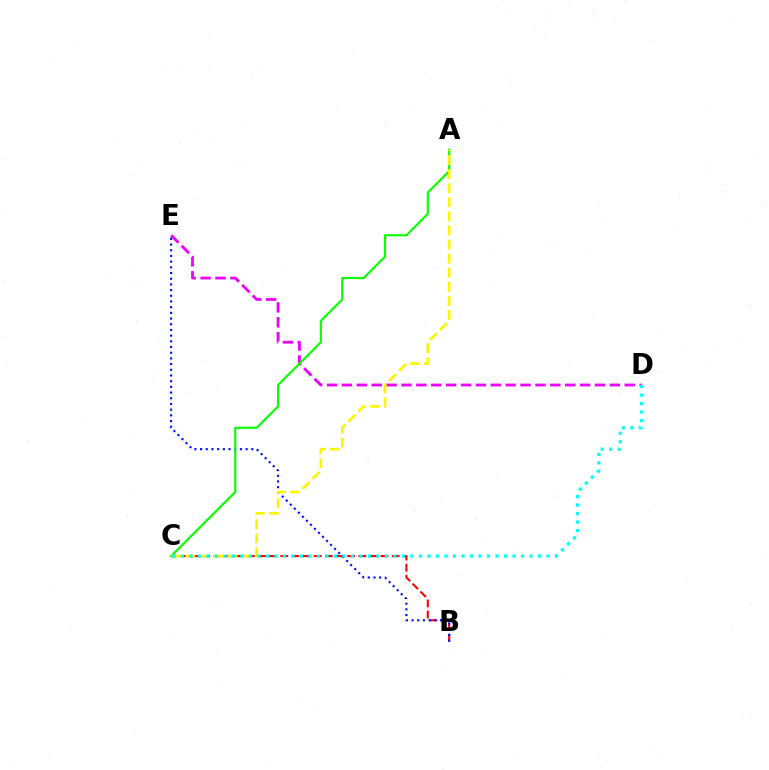{('D', 'E'): [{'color': '#ee00ff', 'line_style': 'dashed', 'thickness': 2.02}], ('B', 'C'): [{'color': '#ff0000', 'line_style': 'dashed', 'thickness': 1.51}], ('B', 'E'): [{'color': '#0010ff', 'line_style': 'dotted', 'thickness': 1.55}], ('A', 'C'): [{'color': '#08ff00', 'line_style': 'solid', 'thickness': 1.54}, {'color': '#fcf500', 'line_style': 'dashed', 'thickness': 1.91}], ('C', 'D'): [{'color': '#00fff6', 'line_style': 'dotted', 'thickness': 2.31}]}